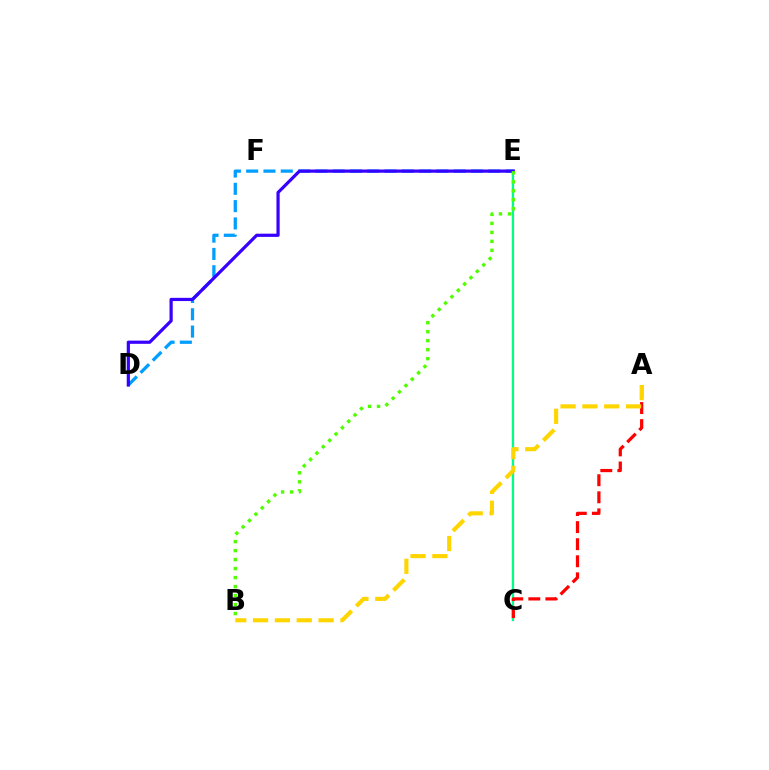{('C', 'E'): [{'color': '#ff00ed', 'line_style': 'solid', 'thickness': 1.56}, {'color': '#00ff86', 'line_style': 'solid', 'thickness': 1.58}], ('A', 'C'): [{'color': '#ff0000', 'line_style': 'dashed', 'thickness': 2.32}], ('D', 'E'): [{'color': '#009eff', 'line_style': 'dashed', 'thickness': 2.35}, {'color': '#3700ff', 'line_style': 'solid', 'thickness': 2.31}], ('B', 'E'): [{'color': '#4fff00', 'line_style': 'dotted', 'thickness': 2.44}], ('A', 'B'): [{'color': '#ffd500', 'line_style': 'dashed', 'thickness': 2.97}]}